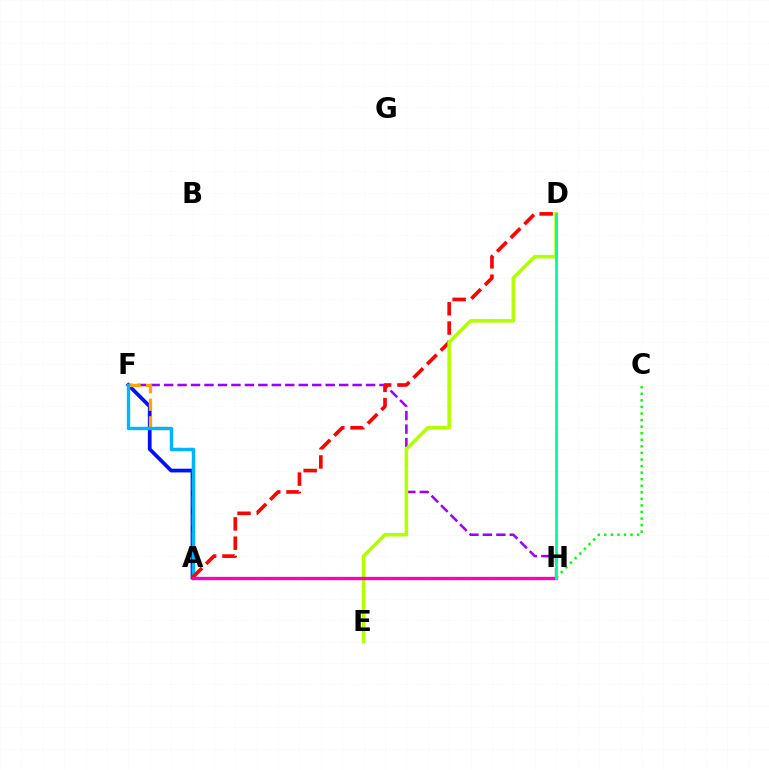{('A', 'F'): [{'color': '#0010ff', 'line_style': 'solid', 'thickness': 2.69}, {'color': '#ffa500', 'line_style': 'dashed', 'thickness': 2.39}, {'color': '#00b5ff', 'line_style': 'solid', 'thickness': 2.42}], ('F', 'H'): [{'color': '#9b00ff', 'line_style': 'dashed', 'thickness': 1.83}], ('C', 'H'): [{'color': '#08ff00', 'line_style': 'dotted', 'thickness': 1.78}], ('A', 'D'): [{'color': '#ff0000', 'line_style': 'dashed', 'thickness': 2.62}], ('D', 'E'): [{'color': '#b3ff00', 'line_style': 'solid', 'thickness': 2.58}], ('A', 'H'): [{'color': '#ff00bd', 'line_style': 'solid', 'thickness': 2.4}], ('D', 'H'): [{'color': '#00ff9d', 'line_style': 'solid', 'thickness': 2.03}]}